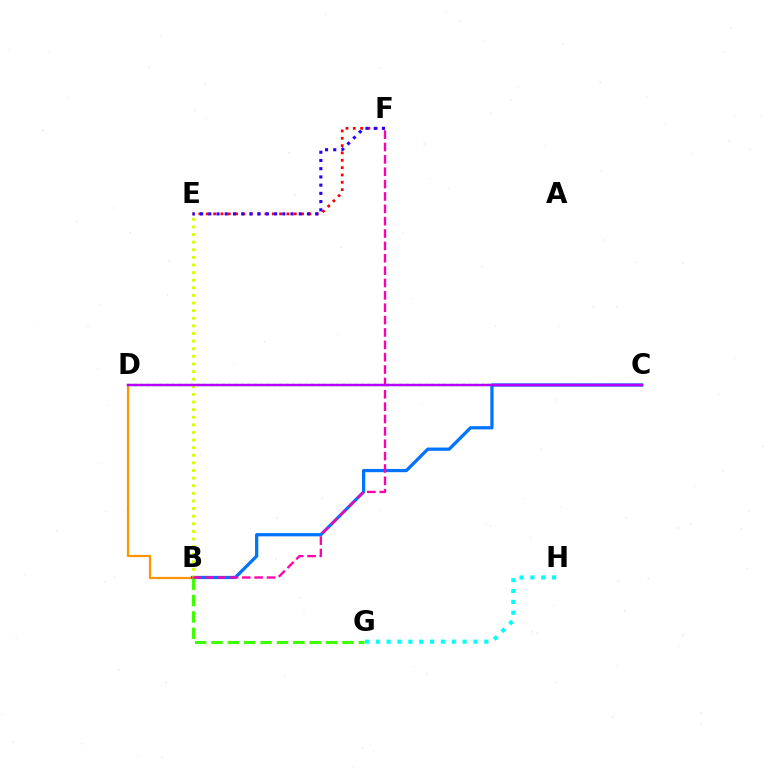{('B', 'D'): [{'color': '#ff9400', 'line_style': 'solid', 'thickness': 1.59}], ('G', 'H'): [{'color': '#00fff6', 'line_style': 'dotted', 'thickness': 2.95}], ('C', 'D'): [{'color': '#00ff5c', 'line_style': 'dotted', 'thickness': 1.72}, {'color': '#b900ff', 'line_style': 'solid', 'thickness': 1.77}], ('B', 'C'): [{'color': '#0074ff', 'line_style': 'solid', 'thickness': 2.34}], ('E', 'F'): [{'color': '#ff0000', 'line_style': 'dotted', 'thickness': 1.99}, {'color': '#2500ff', 'line_style': 'dotted', 'thickness': 2.23}], ('B', 'E'): [{'color': '#d1ff00', 'line_style': 'dotted', 'thickness': 2.07}], ('B', 'G'): [{'color': '#3dff00', 'line_style': 'dashed', 'thickness': 2.22}], ('B', 'F'): [{'color': '#ff00ac', 'line_style': 'dashed', 'thickness': 1.68}]}